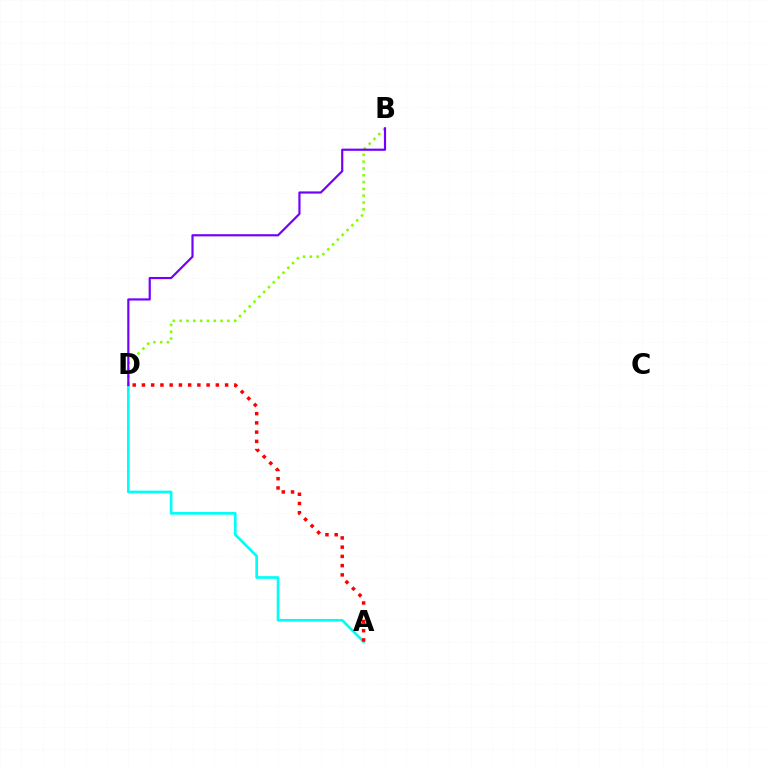{('A', 'D'): [{'color': '#00fff6', 'line_style': 'solid', 'thickness': 1.94}, {'color': '#ff0000', 'line_style': 'dotted', 'thickness': 2.51}], ('B', 'D'): [{'color': '#84ff00', 'line_style': 'dotted', 'thickness': 1.85}, {'color': '#7200ff', 'line_style': 'solid', 'thickness': 1.57}]}